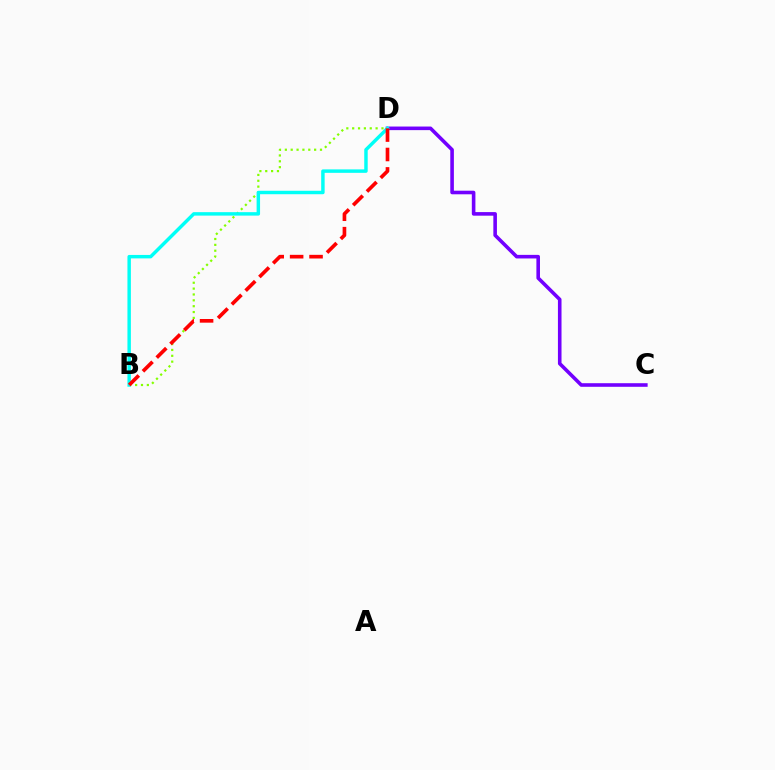{('B', 'D'): [{'color': '#84ff00', 'line_style': 'dotted', 'thickness': 1.59}, {'color': '#00fff6', 'line_style': 'solid', 'thickness': 2.48}, {'color': '#ff0000', 'line_style': 'dashed', 'thickness': 2.64}], ('C', 'D'): [{'color': '#7200ff', 'line_style': 'solid', 'thickness': 2.58}]}